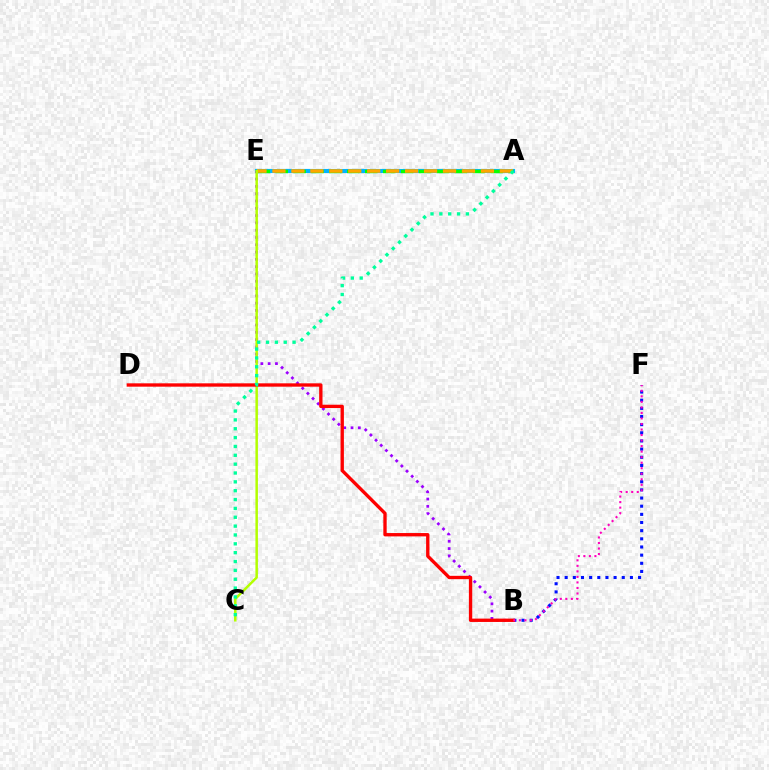{('A', 'E'): [{'color': '#00b5ff', 'line_style': 'solid', 'thickness': 2.98}, {'color': '#08ff00', 'line_style': 'dashed', 'thickness': 2.43}, {'color': '#ffa500', 'line_style': 'dashed', 'thickness': 2.57}], ('B', 'E'): [{'color': '#9b00ff', 'line_style': 'dotted', 'thickness': 1.98}], ('B', 'F'): [{'color': '#0010ff', 'line_style': 'dotted', 'thickness': 2.22}, {'color': '#ff00bd', 'line_style': 'dotted', 'thickness': 1.5}], ('C', 'E'): [{'color': '#b3ff00', 'line_style': 'solid', 'thickness': 1.8}], ('B', 'D'): [{'color': '#ff0000', 'line_style': 'solid', 'thickness': 2.41}], ('A', 'C'): [{'color': '#00ff9d', 'line_style': 'dotted', 'thickness': 2.41}]}